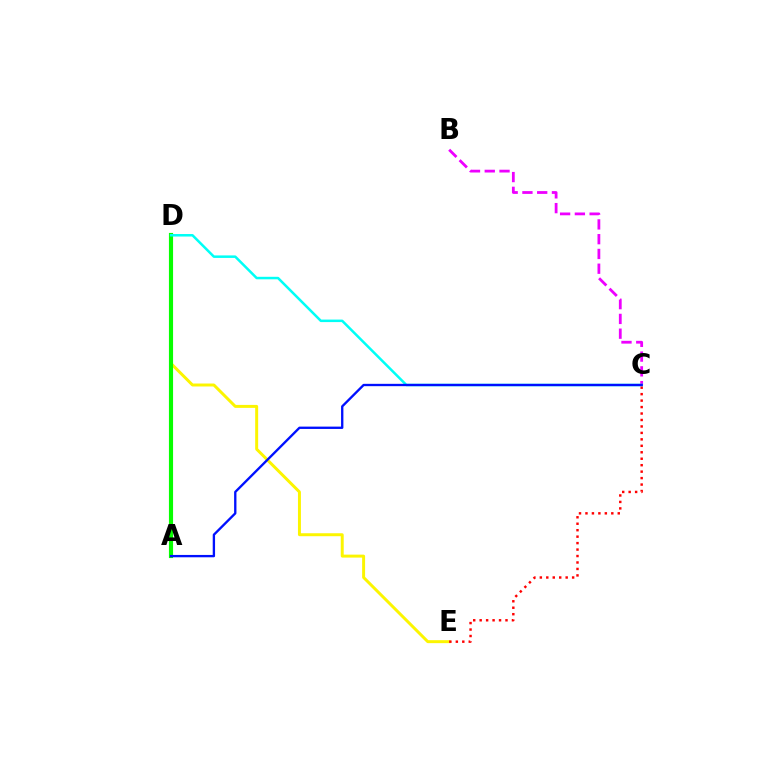{('D', 'E'): [{'color': '#fcf500', 'line_style': 'solid', 'thickness': 2.13}], ('B', 'C'): [{'color': '#ee00ff', 'line_style': 'dashed', 'thickness': 2.01}], ('A', 'D'): [{'color': '#08ff00', 'line_style': 'solid', 'thickness': 2.98}], ('C', 'D'): [{'color': '#00fff6', 'line_style': 'solid', 'thickness': 1.81}], ('C', 'E'): [{'color': '#ff0000', 'line_style': 'dotted', 'thickness': 1.75}], ('A', 'C'): [{'color': '#0010ff', 'line_style': 'solid', 'thickness': 1.68}]}